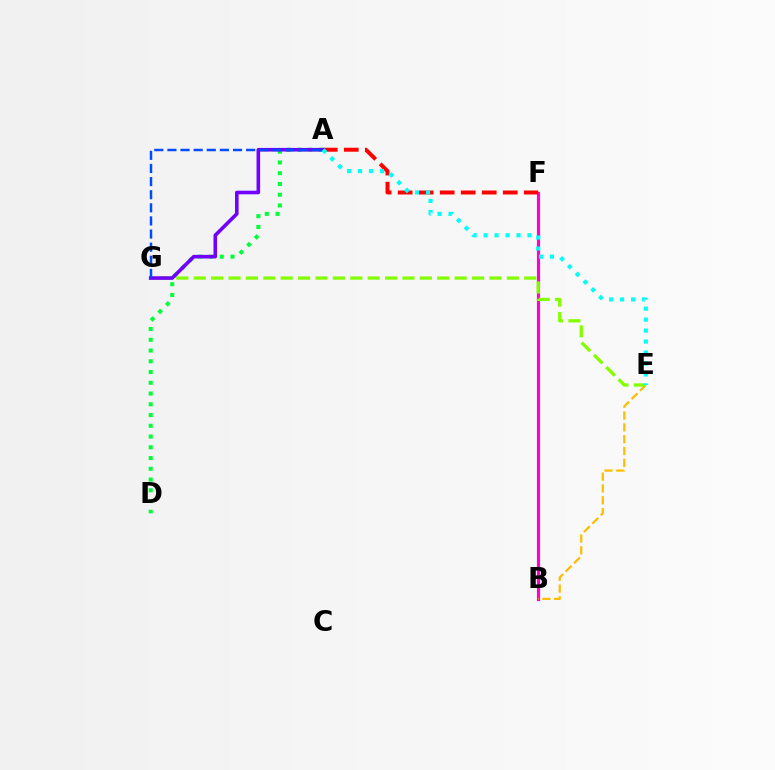{('A', 'D'): [{'color': '#00ff39', 'line_style': 'dotted', 'thickness': 2.92}], ('B', 'F'): [{'color': '#ff00cf', 'line_style': 'solid', 'thickness': 2.26}], ('A', 'F'): [{'color': '#ff0000', 'line_style': 'dashed', 'thickness': 2.86}], ('B', 'E'): [{'color': '#ffbd00', 'line_style': 'dashed', 'thickness': 1.6}], ('E', 'G'): [{'color': '#84ff00', 'line_style': 'dashed', 'thickness': 2.36}], ('A', 'G'): [{'color': '#7200ff', 'line_style': 'solid', 'thickness': 2.59}, {'color': '#004bff', 'line_style': 'dashed', 'thickness': 1.78}], ('A', 'E'): [{'color': '#00fff6', 'line_style': 'dotted', 'thickness': 2.98}]}